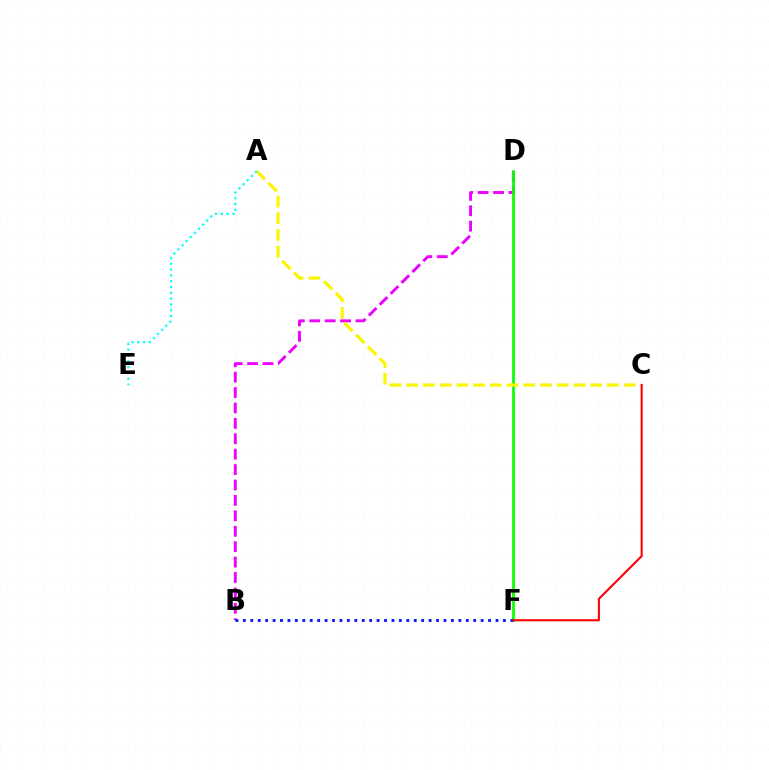{('B', 'D'): [{'color': '#ee00ff', 'line_style': 'dashed', 'thickness': 2.09}], ('D', 'F'): [{'color': '#08ff00', 'line_style': 'solid', 'thickness': 1.96}], ('A', 'C'): [{'color': '#fcf500', 'line_style': 'dashed', 'thickness': 2.27}], ('A', 'E'): [{'color': '#00fff6', 'line_style': 'dotted', 'thickness': 1.58}], ('B', 'F'): [{'color': '#0010ff', 'line_style': 'dotted', 'thickness': 2.02}], ('C', 'F'): [{'color': '#ff0000', 'line_style': 'solid', 'thickness': 1.5}]}